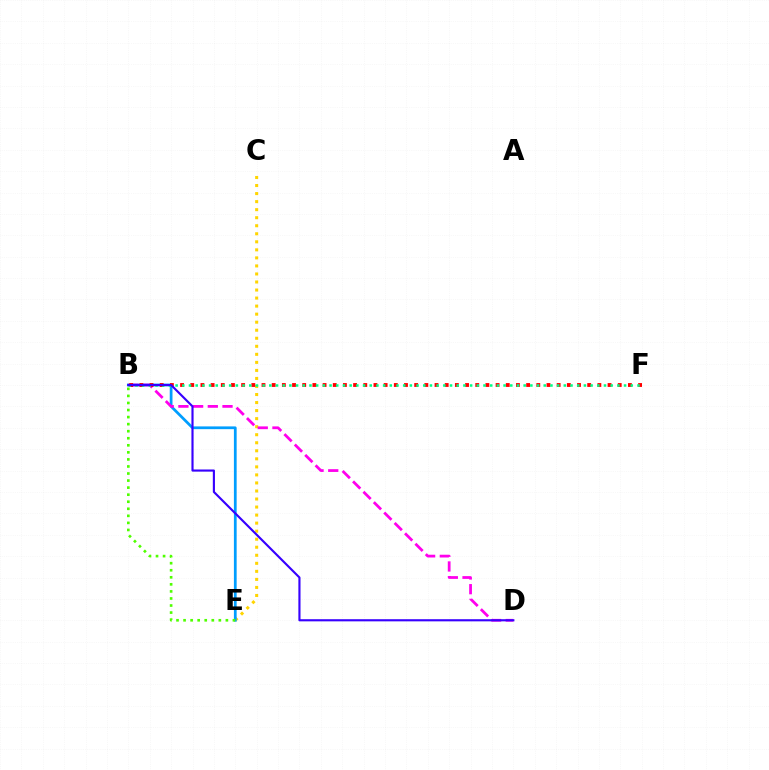{('C', 'E'): [{'color': '#ffd500', 'line_style': 'dotted', 'thickness': 2.18}], ('B', 'E'): [{'color': '#009eff', 'line_style': 'solid', 'thickness': 1.98}, {'color': '#4fff00', 'line_style': 'dotted', 'thickness': 1.92}], ('B', 'D'): [{'color': '#ff00ed', 'line_style': 'dashed', 'thickness': 2.0}, {'color': '#3700ff', 'line_style': 'solid', 'thickness': 1.54}], ('B', 'F'): [{'color': '#ff0000', 'line_style': 'dotted', 'thickness': 2.77}, {'color': '#00ff86', 'line_style': 'dotted', 'thickness': 1.82}]}